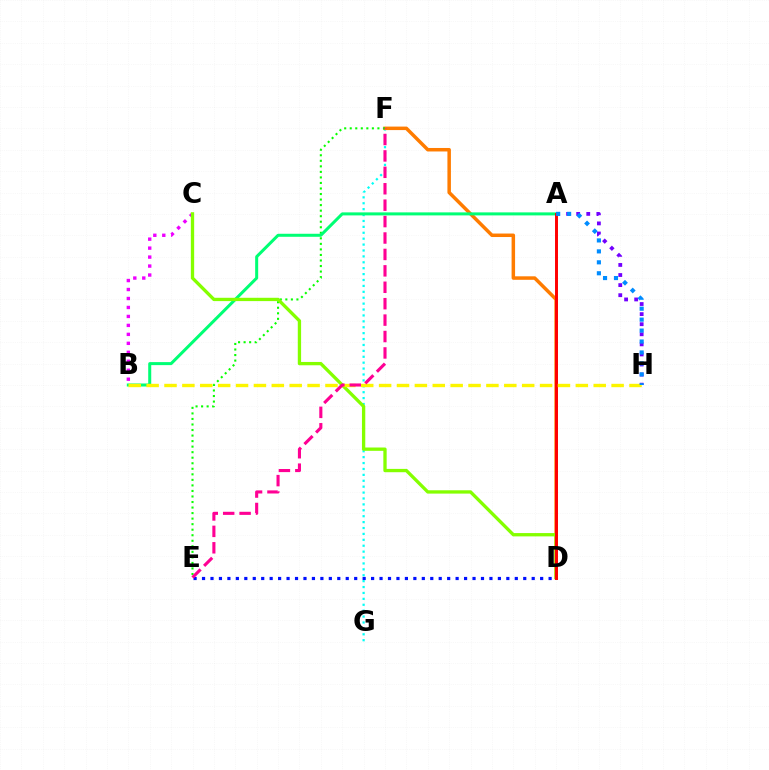{('D', 'E'): [{'color': '#0010ff', 'line_style': 'dotted', 'thickness': 2.3}], ('F', 'G'): [{'color': '#00fff6', 'line_style': 'dotted', 'thickness': 1.6}], ('A', 'H'): [{'color': '#7200ff', 'line_style': 'dotted', 'thickness': 2.74}, {'color': '#008cff', 'line_style': 'dotted', 'thickness': 2.97}], ('B', 'C'): [{'color': '#ee00ff', 'line_style': 'dotted', 'thickness': 2.44}], ('D', 'F'): [{'color': '#ff7c00', 'line_style': 'solid', 'thickness': 2.52}], ('E', 'F'): [{'color': '#08ff00', 'line_style': 'dotted', 'thickness': 1.5}, {'color': '#ff0094', 'line_style': 'dashed', 'thickness': 2.23}], ('A', 'B'): [{'color': '#00ff74', 'line_style': 'solid', 'thickness': 2.18}], ('C', 'D'): [{'color': '#84ff00', 'line_style': 'solid', 'thickness': 2.39}], ('A', 'D'): [{'color': '#ff0000', 'line_style': 'solid', 'thickness': 2.13}], ('B', 'H'): [{'color': '#fcf500', 'line_style': 'dashed', 'thickness': 2.43}]}